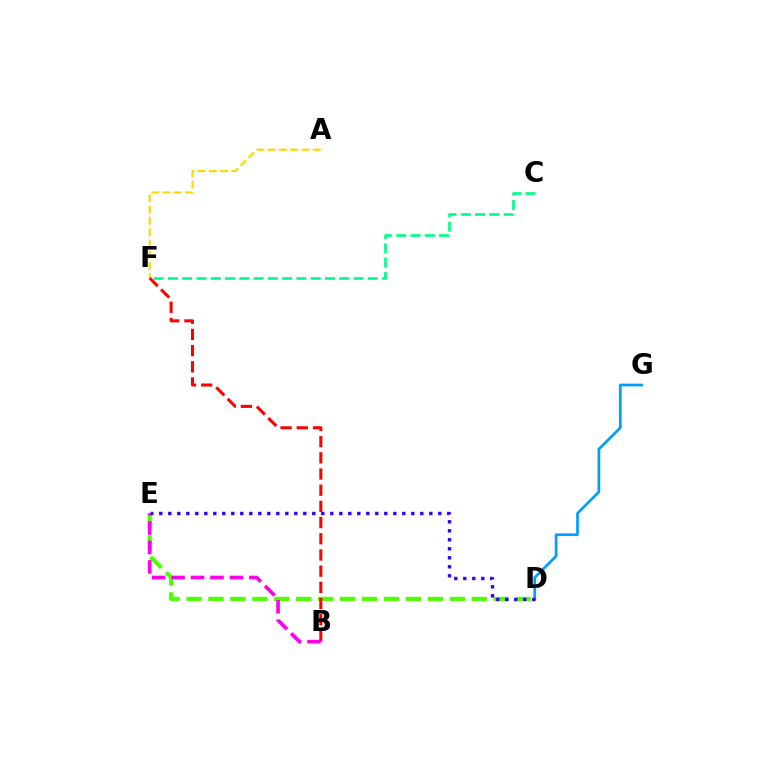{('A', 'F'): [{'color': '#ffd500', 'line_style': 'dashed', 'thickness': 1.53}], ('D', 'G'): [{'color': '#009eff', 'line_style': 'solid', 'thickness': 1.95}], ('D', 'E'): [{'color': '#4fff00', 'line_style': 'dashed', 'thickness': 2.98}, {'color': '#3700ff', 'line_style': 'dotted', 'thickness': 2.45}], ('B', 'F'): [{'color': '#ff0000', 'line_style': 'dashed', 'thickness': 2.2}], ('B', 'E'): [{'color': '#ff00ed', 'line_style': 'dashed', 'thickness': 2.64}], ('C', 'F'): [{'color': '#00ff86', 'line_style': 'dashed', 'thickness': 1.94}]}